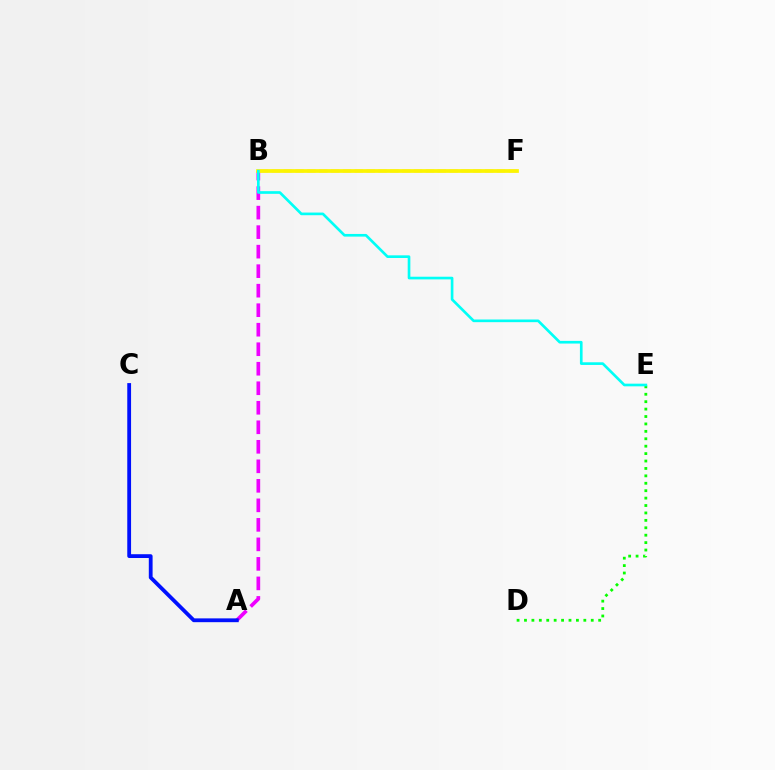{('A', 'B'): [{'color': '#ee00ff', 'line_style': 'dashed', 'thickness': 2.65}], ('B', 'F'): [{'color': '#ff0000', 'line_style': 'dashed', 'thickness': 1.61}, {'color': '#fcf500', 'line_style': 'solid', 'thickness': 2.68}], ('D', 'E'): [{'color': '#08ff00', 'line_style': 'dotted', 'thickness': 2.02}], ('B', 'E'): [{'color': '#00fff6', 'line_style': 'solid', 'thickness': 1.92}], ('A', 'C'): [{'color': '#0010ff', 'line_style': 'solid', 'thickness': 2.73}]}